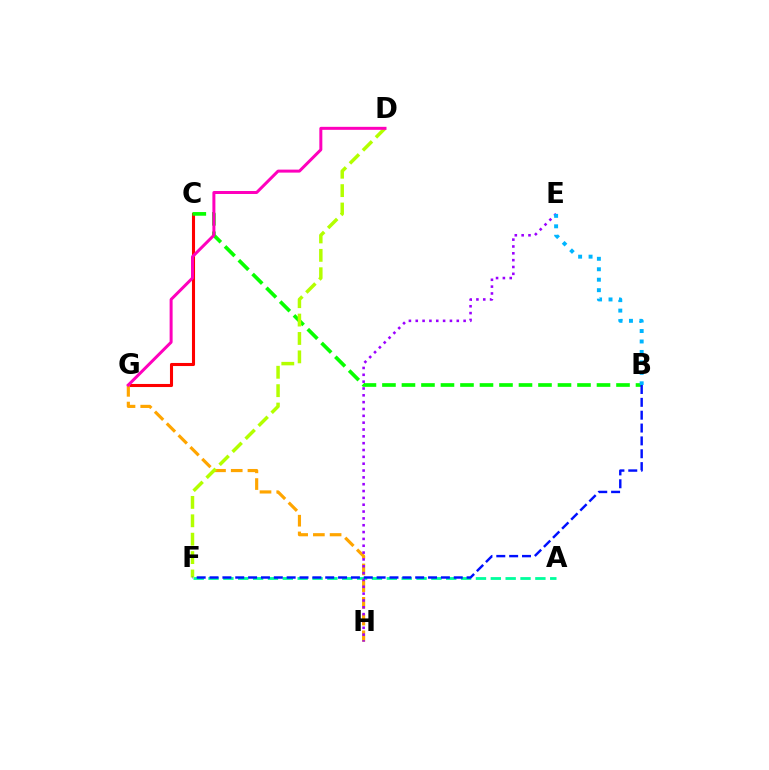{('A', 'F'): [{'color': '#00ff9d', 'line_style': 'dashed', 'thickness': 2.02}], ('C', 'G'): [{'color': '#ff0000', 'line_style': 'solid', 'thickness': 2.22}], ('B', 'C'): [{'color': '#08ff00', 'line_style': 'dashed', 'thickness': 2.65}], ('G', 'H'): [{'color': '#ffa500', 'line_style': 'dashed', 'thickness': 2.27}], ('E', 'H'): [{'color': '#9b00ff', 'line_style': 'dotted', 'thickness': 1.86}], ('B', 'E'): [{'color': '#00b5ff', 'line_style': 'dotted', 'thickness': 2.84}], ('D', 'F'): [{'color': '#b3ff00', 'line_style': 'dashed', 'thickness': 2.5}], ('D', 'G'): [{'color': '#ff00bd', 'line_style': 'solid', 'thickness': 2.16}], ('B', 'F'): [{'color': '#0010ff', 'line_style': 'dashed', 'thickness': 1.75}]}